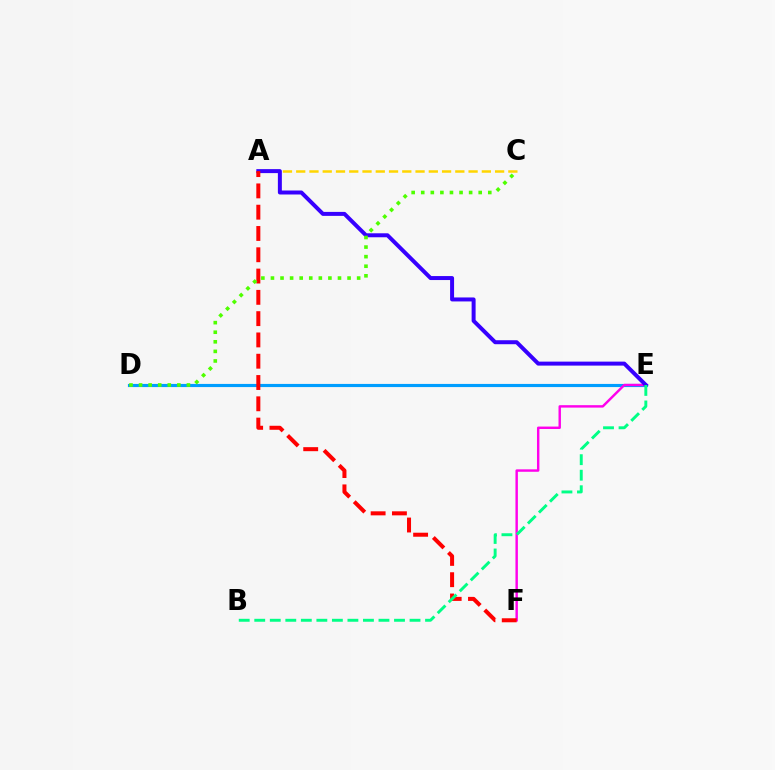{('D', 'E'): [{'color': '#009eff', 'line_style': 'solid', 'thickness': 2.26}], ('E', 'F'): [{'color': '#ff00ed', 'line_style': 'solid', 'thickness': 1.75}], ('A', 'C'): [{'color': '#ffd500', 'line_style': 'dashed', 'thickness': 1.8}], ('A', 'E'): [{'color': '#3700ff', 'line_style': 'solid', 'thickness': 2.87}], ('A', 'F'): [{'color': '#ff0000', 'line_style': 'dashed', 'thickness': 2.89}], ('C', 'D'): [{'color': '#4fff00', 'line_style': 'dotted', 'thickness': 2.6}], ('B', 'E'): [{'color': '#00ff86', 'line_style': 'dashed', 'thickness': 2.11}]}